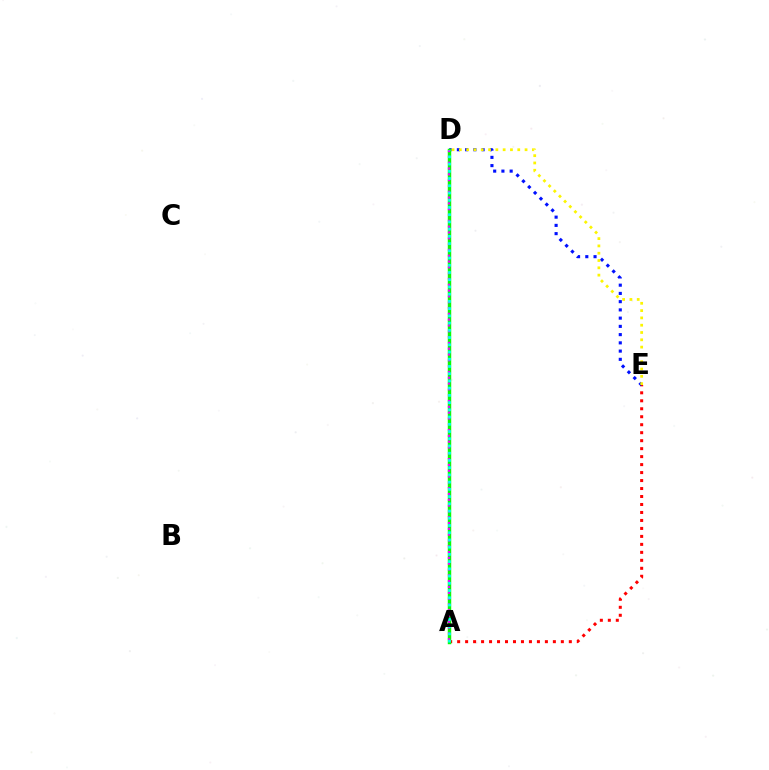{('A', 'E'): [{'color': '#ff0000', 'line_style': 'dotted', 'thickness': 2.17}], ('D', 'E'): [{'color': '#0010ff', 'line_style': 'dotted', 'thickness': 2.24}, {'color': '#fcf500', 'line_style': 'dotted', 'thickness': 1.98}], ('A', 'D'): [{'color': '#08ff00', 'line_style': 'solid', 'thickness': 2.48}, {'color': '#ee00ff', 'line_style': 'dotted', 'thickness': 1.58}, {'color': '#00fff6', 'line_style': 'dotted', 'thickness': 1.96}]}